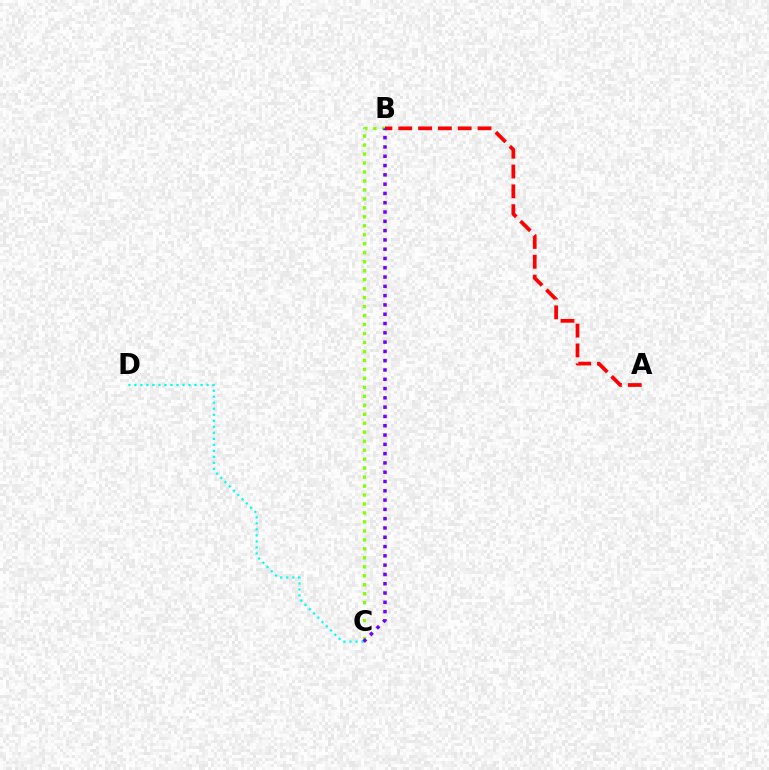{('B', 'C'): [{'color': '#84ff00', 'line_style': 'dotted', 'thickness': 2.44}, {'color': '#7200ff', 'line_style': 'dotted', 'thickness': 2.52}], ('A', 'B'): [{'color': '#ff0000', 'line_style': 'dashed', 'thickness': 2.69}], ('C', 'D'): [{'color': '#00fff6', 'line_style': 'dotted', 'thickness': 1.63}]}